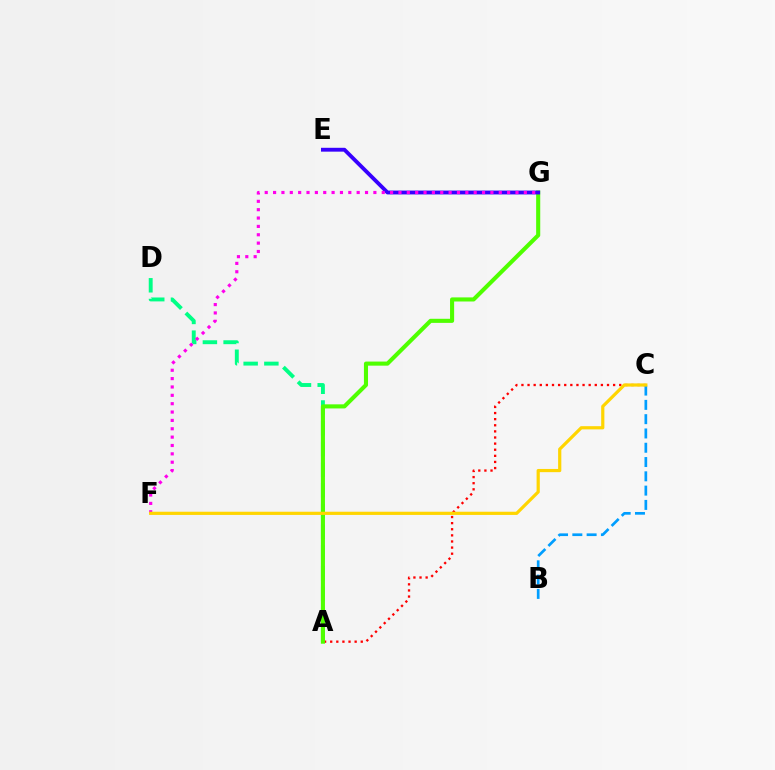{('A', 'D'): [{'color': '#00ff86', 'line_style': 'dashed', 'thickness': 2.81}], ('A', 'C'): [{'color': '#ff0000', 'line_style': 'dotted', 'thickness': 1.66}], ('A', 'G'): [{'color': '#4fff00', 'line_style': 'solid', 'thickness': 2.94}], ('E', 'G'): [{'color': '#3700ff', 'line_style': 'solid', 'thickness': 2.77}], ('B', 'C'): [{'color': '#009eff', 'line_style': 'dashed', 'thickness': 1.94}], ('F', 'G'): [{'color': '#ff00ed', 'line_style': 'dotted', 'thickness': 2.27}], ('C', 'F'): [{'color': '#ffd500', 'line_style': 'solid', 'thickness': 2.3}]}